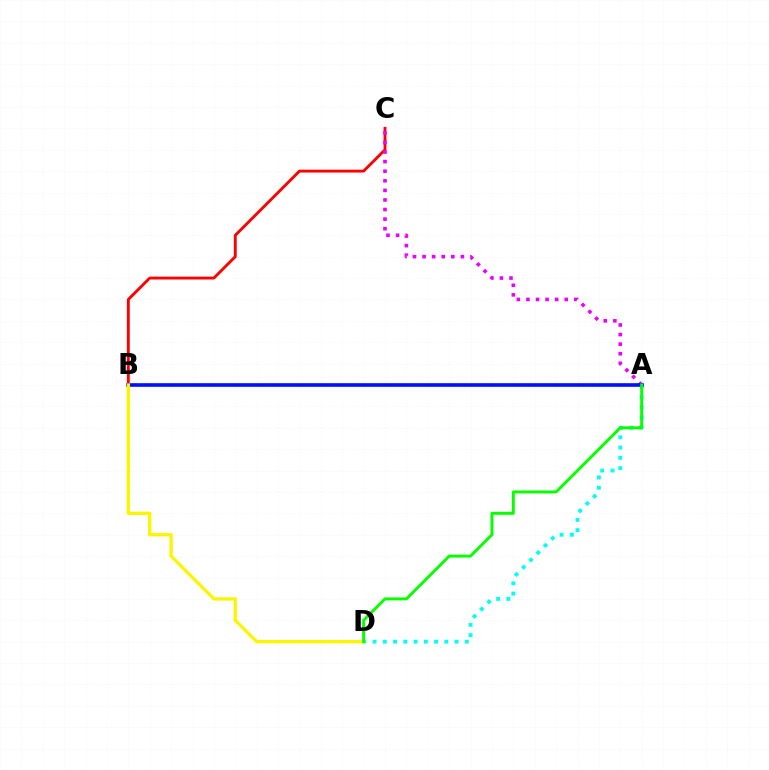{('B', 'C'): [{'color': '#ff0000', 'line_style': 'solid', 'thickness': 2.06}], ('A', 'C'): [{'color': '#ee00ff', 'line_style': 'dotted', 'thickness': 2.6}], ('A', 'D'): [{'color': '#00fff6', 'line_style': 'dotted', 'thickness': 2.79}, {'color': '#08ff00', 'line_style': 'solid', 'thickness': 2.12}], ('A', 'B'): [{'color': '#0010ff', 'line_style': 'solid', 'thickness': 2.62}], ('B', 'D'): [{'color': '#fcf500', 'line_style': 'solid', 'thickness': 2.4}]}